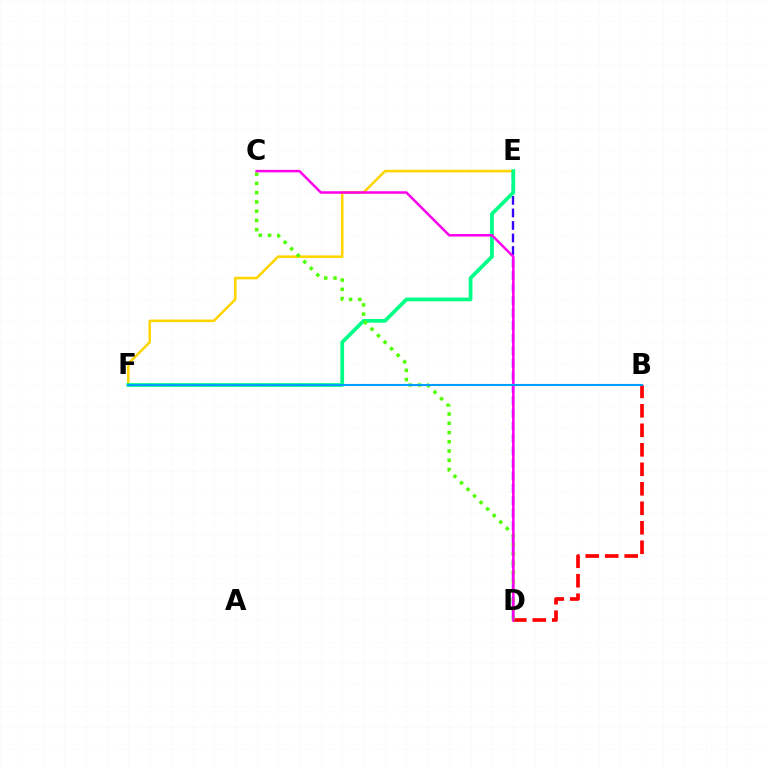{('E', 'F'): [{'color': '#ffd500', 'line_style': 'solid', 'thickness': 1.86}, {'color': '#00ff86', 'line_style': 'solid', 'thickness': 2.7}], ('D', 'E'): [{'color': '#3700ff', 'line_style': 'dashed', 'thickness': 1.7}], ('B', 'D'): [{'color': '#ff0000', 'line_style': 'dashed', 'thickness': 2.65}], ('C', 'D'): [{'color': '#4fff00', 'line_style': 'dotted', 'thickness': 2.51}, {'color': '#ff00ed', 'line_style': 'solid', 'thickness': 1.81}], ('B', 'F'): [{'color': '#009eff', 'line_style': 'solid', 'thickness': 1.51}]}